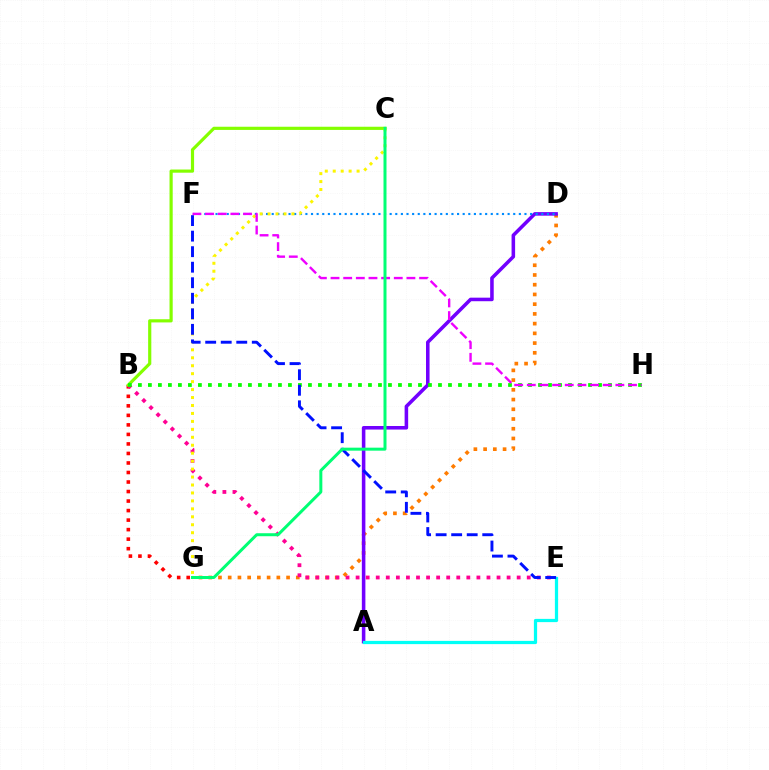{('D', 'G'): [{'color': '#ff7c00', 'line_style': 'dotted', 'thickness': 2.64}], ('B', 'G'): [{'color': '#ff0000', 'line_style': 'dotted', 'thickness': 2.59}], ('A', 'D'): [{'color': '#7200ff', 'line_style': 'solid', 'thickness': 2.56}], ('B', 'E'): [{'color': '#ff0094', 'line_style': 'dotted', 'thickness': 2.73}], ('B', 'C'): [{'color': '#84ff00', 'line_style': 'solid', 'thickness': 2.29}], ('D', 'F'): [{'color': '#008cff', 'line_style': 'dotted', 'thickness': 1.53}], ('B', 'H'): [{'color': '#08ff00', 'line_style': 'dotted', 'thickness': 2.72}], ('A', 'E'): [{'color': '#00fff6', 'line_style': 'solid', 'thickness': 2.33}], ('C', 'G'): [{'color': '#fcf500', 'line_style': 'dotted', 'thickness': 2.16}, {'color': '#00ff74', 'line_style': 'solid', 'thickness': 2.16}], ('E', 'F'): [{'color': '#0010ff', 'line_style': 'dashed', 'thickness': 2.11}], ('F', 'H'): [{'color': '#ee00ff', 'line_style': 'dashed', 'thickness': 1.72}]}